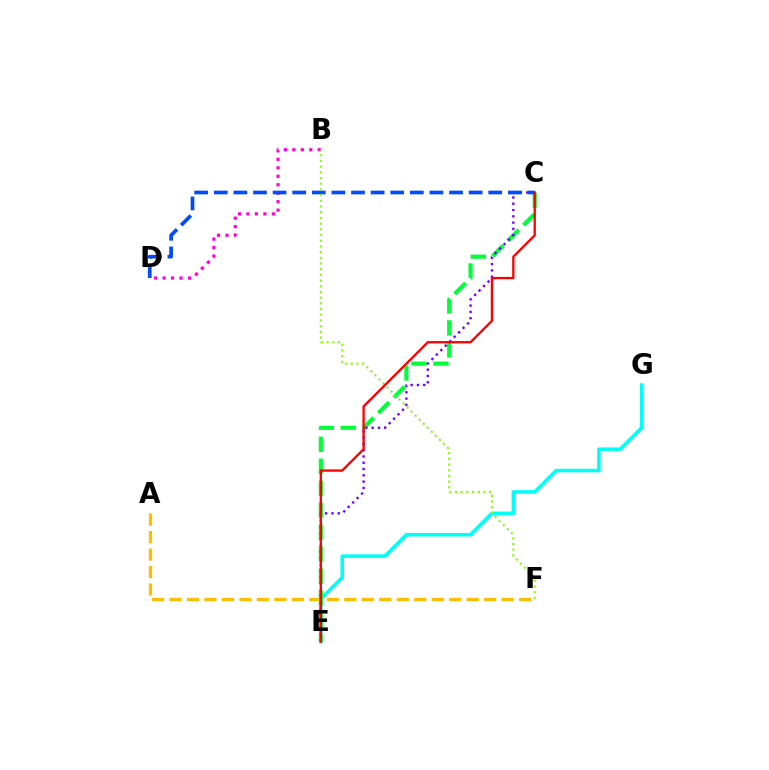{('A', 'F'): [{'color': '#ffbd00', 'line_style': 'dashed', 'thickness': 2.37}], ('B', 'D'): [{'color': '#ff00cf', 'line_style': 'dotted', 'thickness': 2.3}], ('E', 'G'): [{'color': '#00fff6', 'line_style': 'solid', 'thickness': 2.55}], ('C', 'E'): [{'color': '#00ff39', 'line_style': 'dashed', 'thickness': 2.98}, {'color': '#7200ff', 'line_style': 'dotted', 'thickness': 1.71}, {'color': '#ff0000', 'line_style': 'solid', 'thickness': 1.67}], ('C', 'D'): [{'color': '#004bff', 'line_style': 'dashed', 'thickness': 2.66}], ('B', 'F'): [{'color': '#84ff00', 'line_style': 'dotted', 'thickness': 1.55}]}